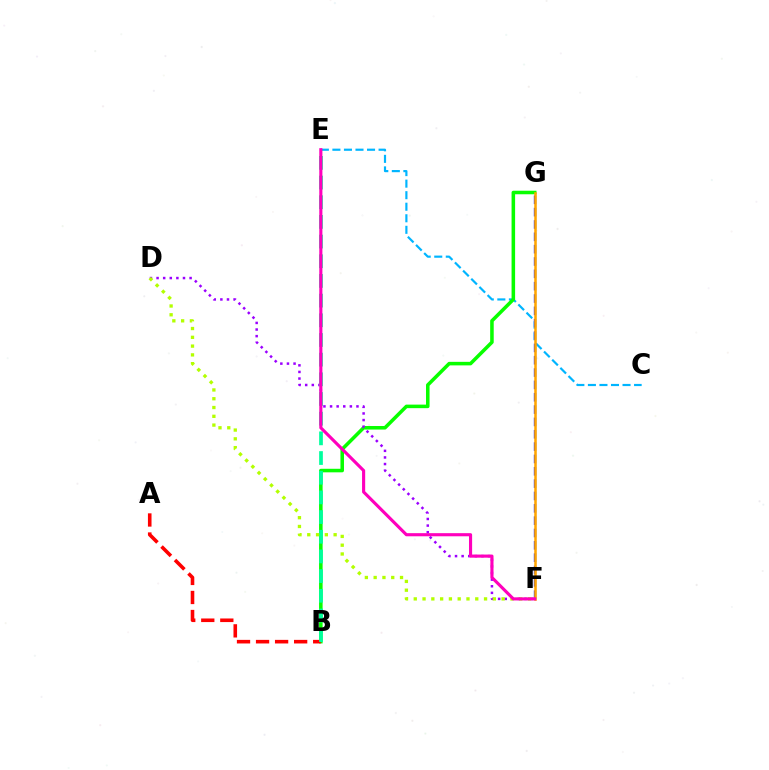{('C', 'E'): [{'color': '#00b5ff', 'line_style': 'dashed', 'thickness': 1.57}], ('B', 'G'): [{'color': '#08ff00', 'line_style': 'solid', 'thickness': 2.55}], ('D', 'F'): [{'color': '#9b00ff', 'line_style': 'dotted', 'thickness': 1.79}, {'color': '#b3ff00', 'line_style': 'dotted', 'thickness': 2.39}], ('F', 'G'): [{'color': '#0010ff', 'line_style': 'dashed', 'thickness': 1.68}, {'color': '#ffa500', 'line_style': 'solid', 'thickness': 1.83}], ('A', 'B'): [{'color': '#ff0000', 'line_style': 'dashed', 'thickness': 2.59}], ('B', 'E'): [{'color': '#00ff9d', 'line_style': 'dashed', 'thickness': 2.67}], ('E', 'F'): [{'color': '#ff00bd', 'line_style': 'solid', 'thickness': 2.25}]}